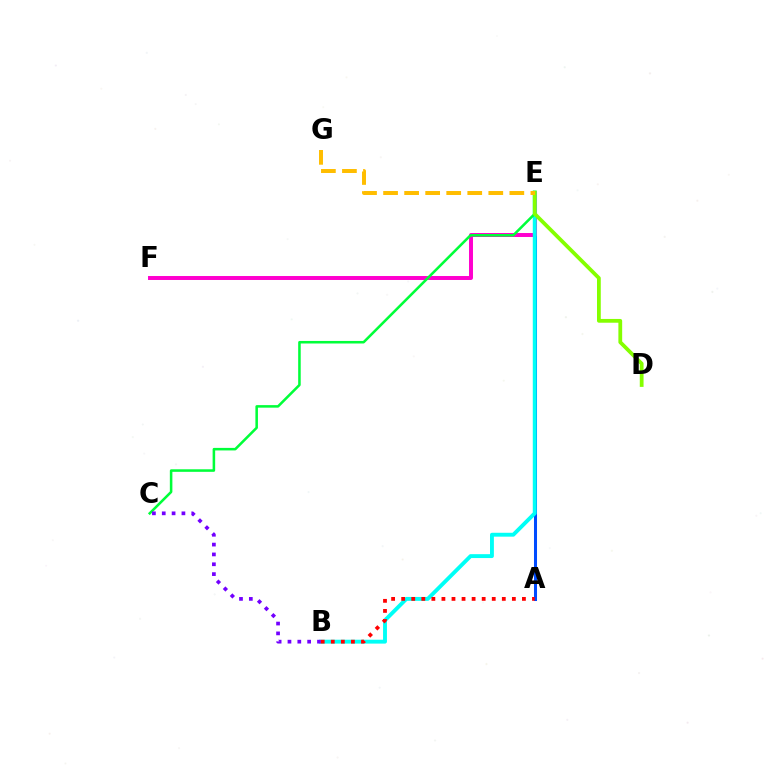{('A', 'E'): [{'color': '#004bff', 'line_style': 'solid', 'thickness': 2.18}], ('E', 'F'): [{'color': '#ff00cf', 'line_style': 'solid', 'thickness': 2.85}], ('B', 'E'): [{'color': '#00fff6', 'line_style': 'solid', 'thickness': 2.8}], ('C', 'E'): [{'color': '#00ff39', 'line_style': 'solid', 'thickness': 1.83}], ('B', 'C'): [{'color': '#7200ff', 'line_style': 'dotted', 'thickness': 2.67}], ('D', 'E'): [{'color': '#84ff00', 'line_style': 'solid', 'thickness': 2.72}], ('E', 'G'): [{'color': '#ffbd00', 'line_style': 'dashed', 'thickness': 2.86}], ('A', 'B'): [{'color': '#ff0000', 'line_style': 'dotted', 'thickness': 2.73}]}